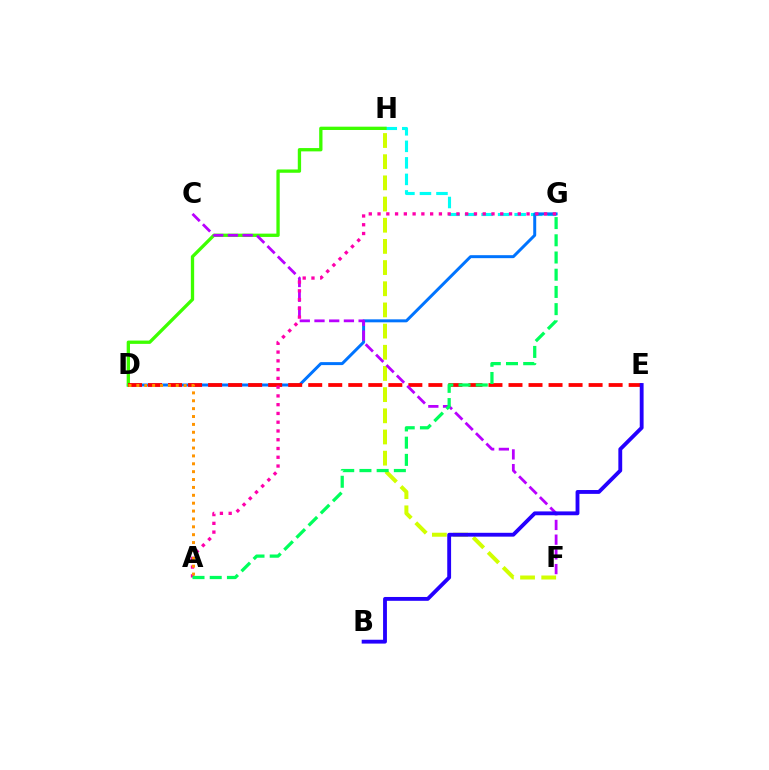{('G', 'H'): [{'color': '#00fff6', 'line_style': 'dashed', 'thickness': 2.25}], ('D', 'G'): [{'color': '#0074ff', 'line_style': 'solid', 'thickness': 2.14}], ('F', 'H'): [{'color': '#d1ff00', 'line_style': 'dashed', 'thickness': 2.88}], ('D', 'H'): [{'color': '#3dff00', 'line_style': 'solid', 'thickness': 2.38}], ('D', 'E'): [{'color': '#ff0000', 'line_style': 'dashed', 'thickness': 2.72}], ('C', 'F'): [{'color': '#b900ff', 'line_style': 'dashed', 'thickness': 2.0}], ('A', 'G'): [{'color': '#ff00ac', 'line_style': 'dotted', 'thickness': 2.38}, {'color': '#00ff5c', 'line_style': 'dashed', 'thickness': 2.34}], ('A', 'D'): [{'color': '#ff9400', 'line_style': 'dotted', 'thickness': 2.14}], ('B', 'E'): [{'color': '#2500ff', 'line_style': 'solid', 'thickness': 2.77}]}